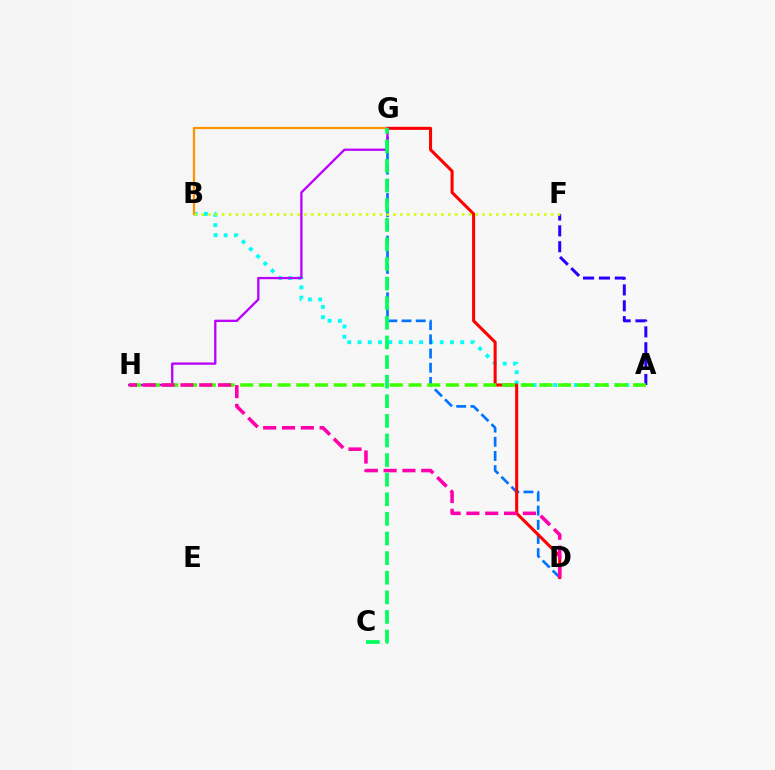{('A', 'B'): [{'color': '#00fff6', 'line_style': 'dotted', 'thickness': 2.79}], ('D', 'G'): [{'color': '#0074ff', 'line_style': 'dashed', 'thickness': 1.93}, {'color': '#ff0000', 'line_style': 'solid', 'thickness': 2.2}], ('A', 'F'): [{'color': '#2500ff', 'line_style': 'dashed', 'thickness': 2.16}], ('B', 'G'): [{'color': '#ff9400', 'line_style': 'solid', 'thickness': 1.61}], ('G', 'H'): [{'color': '#b900ff', 'line_style': 'solid', 'thickness': 1.66}], ('A', 'H'): [{'color': '#3dff00', 'line_style': 'dashed', 'thickness': 2.54}], ('C', 'G'): [{'color': '#00ff5c', 'line_style': 'dashed', 'thickness': 2.66}], ('B', 'F'): [{'color': '#d1ff00', 'line_style': 'dotted', 'thickness': 1.86}], ('D', 'H'): [{'color': '#ff00ac', 'line_style': 'dashed', 'thickness': 2.56}]}